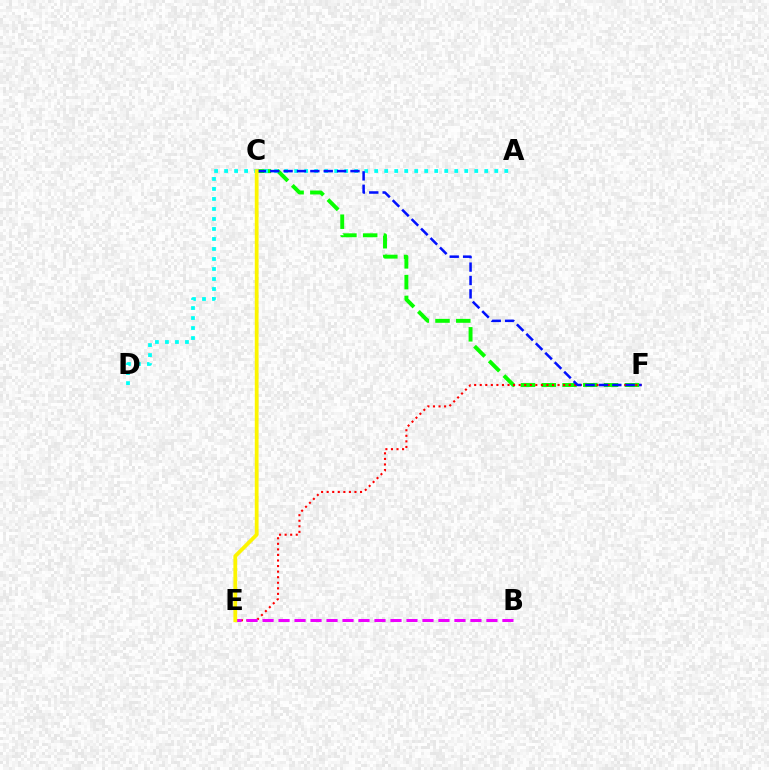{('C', 'F'): [{'color': '#08ff00', 'line_style': 'dashed', 'thickness': 2.82}, {'color': '#0010ff', 'line_style': 'dashed', 'thickness': 1.82}], ('E', 'F'): [{'color': '#ff0000', 'line_style': 'dotted', 'thickness': 1.51}], ('B', 'E'): [{'color': '#ee00ff', 'line_style': 'dashed', 'thickness': 2.17}], ('A', 'D'): [{'color': '#00fff6', 'line_style': 'dotted', 'thickness': 2.72}], ('C', 'E'): [{'color': '#fcf500', 'line_style': 'solid', 'thickness': 2.72}]}